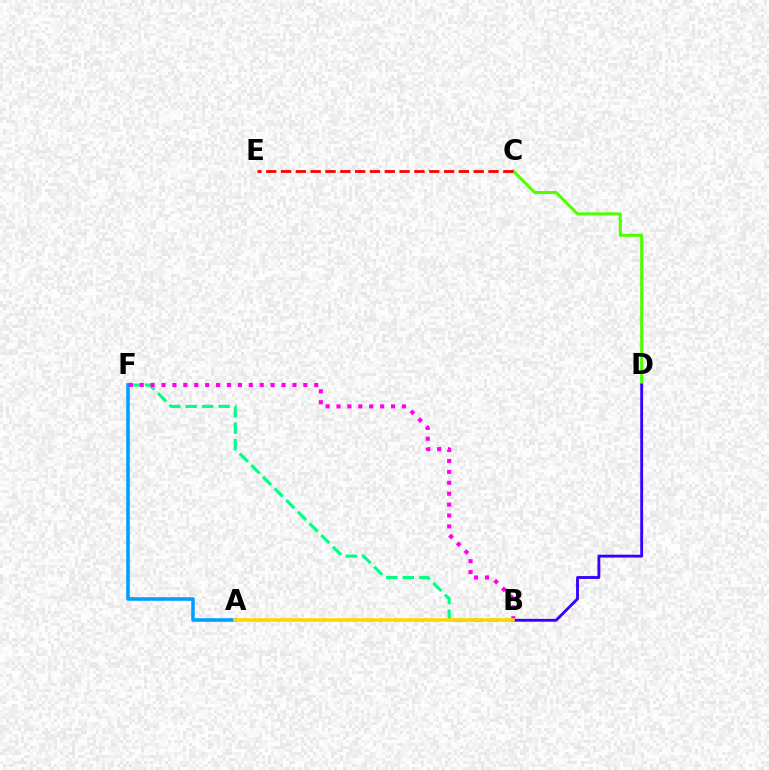{('C', 'D'): [{'color': '#4fff00', 'line_style': 'solid', 'thickness': 2.2}], ('C', 'E'): [{'color': '#ff0000', 'line_style': 'dashed', 'thickness': 2.01}], ('B', 'F'): [{'color': '#00ff86', 'line_style': 'dashed', 'thickness': 2.24}, {'color': '#ff00ed', 'line_style': 'dotted', 'thickness': 2.96}], ('A', 'F'): [{'color': '#009eff', 'line_style': 'solid', 'thickness': 2.55}], ('B', 'D'): [{'color': '#3700ff', 'line_style': 'solid', 'thickness': 2.05}], ('A', 'B'): [{'color': '#ffd500', 'line_style': 'solid', 'thickness': 2.56}]}